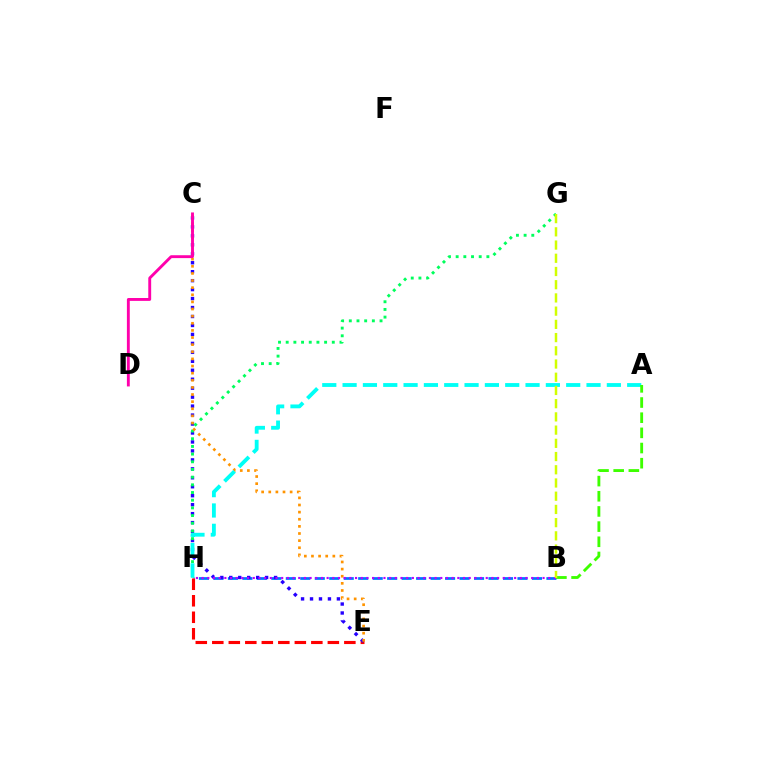{('B', 'H'): [{'color': '#0074ff', 'line_style': 'dashed', 'thickness': 1.97}, {'color': '#b900ff', 'line_style': 'dotted', 'thickness': 1.54}], ('E', 'H'): [{'color': '#ff0000', 'line_style': 'dashed', 'thickness': 2.24}], ('C', 'E'): [{'color': '#2500ff', 'line_style': 'dotted', 'thickness': 2.43}, {'color': '#ff9400', 'line_style': 'dotted', 'thickness': 1.94}], ('G', 'H'): [{'color': '#00ff5c', 'line_style': 'dotted', 'thickness': 2.09}], ('A', 'H'): [{'color': '#00fff6', 'line_style': 'dashed', 'thickness': 2.76}], ('A', 'B'): [{'color': '#3dff00', 'line_style': 'dashed', 'thickness': 2.06}], ('B', 'G'): [{'color': '#d1ff00', 'line_style': 'dashed', 'thickness': 1.8}], ('C', 'D'): [{'color': '#ff00ac', 'line_style': 'solid', 'thickness': 2.07}]}